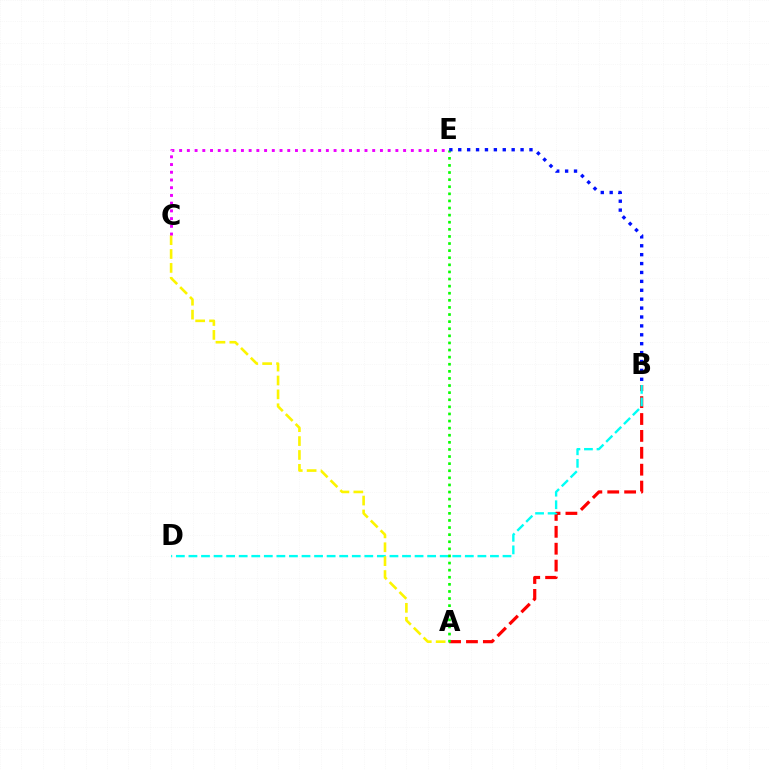{('A', 'B'): [{'color': '#ff0000', 'line_style': 'dashed', 'thickness': 2.3}], ('B', 'D'): [{'color': '#00fff6', 'line_style': 'dashed', 'thickness': 1.71}], ('A', 'E'): [{'color': '#08ff00', 'line_style': 'dotted', 'thickness': 1.93}], ('A', 'C'): [{'color': '#fcf500', 'line_style': 'dashed', 'thickness': 1.89}], ('B', 'E'): [{'color': '#0010ff', 'line_style': 'dotted', 'thickness': 2.42}], ('C', 'E'): [{'color': '#ee00ff', 'line_style': 'dotted', 'thickness': 2.1}]}